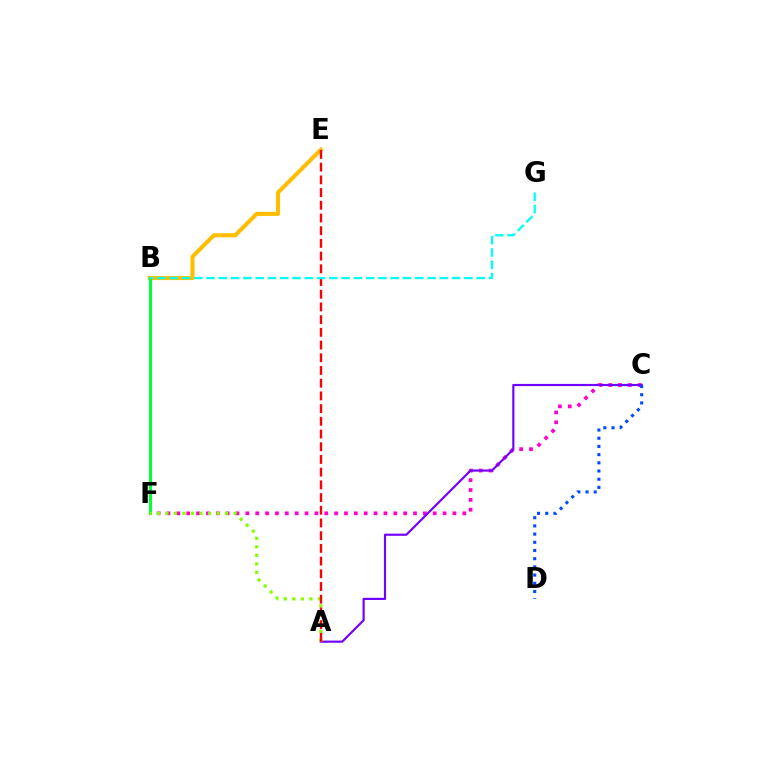{('C', 'F'): [{'color': '#ff00cf', 'line_style': 'dotted', 'thickness': 2.68}], ('A', 'C'): [{'color': '#7200ff', 'line_style': 'solid', 'thickness': 1.56}], ('B', 'E'): [{'color': '#ffbd00', 'line_style': 'solid', 'thickness': 2.93}], ('B', 'F'): [{'color': '#00ff39', 'line_style': 'solid', 'thickness': 2.15}], ('A', 'F'): [{'color': '#84ff00', 'line_style': 'dotted', 'thickness': 2.32}], ('A', 'E'): [{'color': '#ff0000', 'line_style': 'dashed', 'thickness': 1.73}], ('C', 'D'): [{'color': '#004bff', 'line_style': 'dotted', 'thickness': 2.23}], ('B', 'G'): [{'color': '#00fff6', 'line_style': 'dashed', 'thickness': 1.67}]}